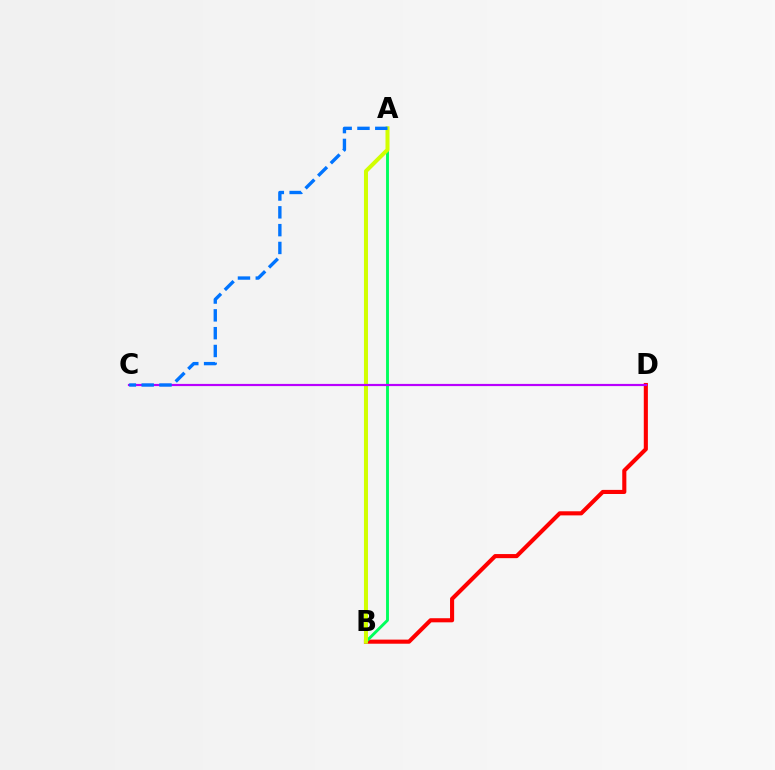{('B', 'D'): [{'color': '#ff0000', 'line_style': 'solid', 'thickness': 2.95}], ('A', 'B'): [{'color': '#00ff5c', 'line_style': 'solid', 'thickness': 2.09}, {'color': '#d1ff00', 'line_style': 'solid', 'thickness': 2.89}], ('C', 'D'): [{'color': '#b900ff', 'line_style': 'solid', 'thickness': 1.57}], ('A', 'C'): [{'color': '#0074ff', 'line_style': 'dashed', 'thickness': 2.42}]}